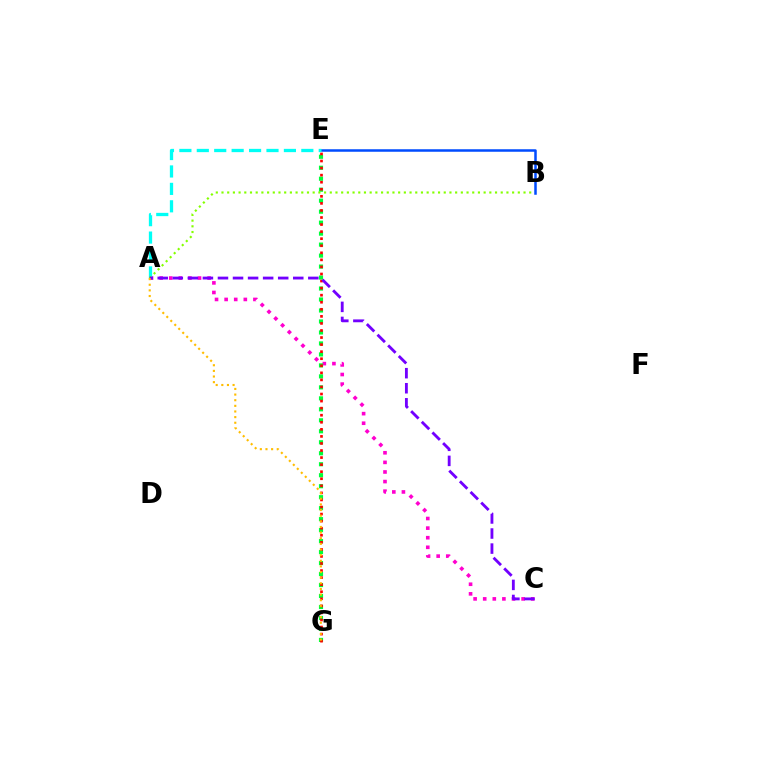{('A', 'C'): [{'color': '#ff00cf', 'line_style': 'dotted', 'thickness': 2.61}, {'color': '#7200ff', 'line_style': 'dashed', 'thickness': 2.05}], ('E', 'G'): [{'color': '#00ff39', 'line_style': 'dotted', 'thickness': 2.98}, {'color': '#ff0000', 'line_style': 'dotted', 'thickness': 1.92}], ('B', 'E'): [{'color': '#004bff', 'line_style': 'solid', 'thickness': 1.81}], ('A', 'E'): [{'color': '#00fff6', 'line_style': 'dashed', 'thickness': 2.37}], ('A', 'B'): [{'color': '#84ff00', 'line_style': 'dotted', 'thickness': 1.55}], ('A', 'G'): [{'color': '#ffbd00', 'line_style': 'dotted', 'thickness': 1.53}]}